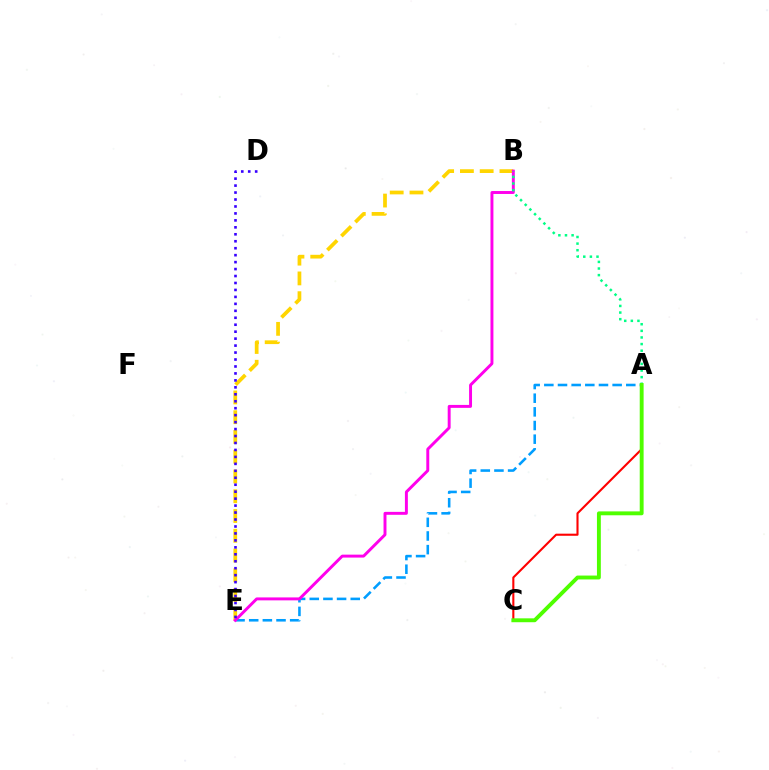{('B', 'E'): [{'color': '#ffd500', 'line_style': 'dashed', 'thickness': 2.69}, {'color': '#ff00ed', 'line_style': 'solid', 'thickness': 2.12}], ('A', 'C'): [{'color': '#ff0000', 'line_style': 'solid', 'thickness': 1.51}, {'color': '#4fff00', 'line_style': 'solid', 'thickness': 2.8}], ('A', 'E'): [{'color': '#009eff', 'line_style': 'dashed', 'thickness': 1.86}], ('A', 'B'): [{'color': '#00ff86', 'line_style': 'dotted', 'thickness': 1.8}], ('D', 'E'): [{'color': '#3700ff', 'line_style': 'dotted', 'thickness': 1.89}]}